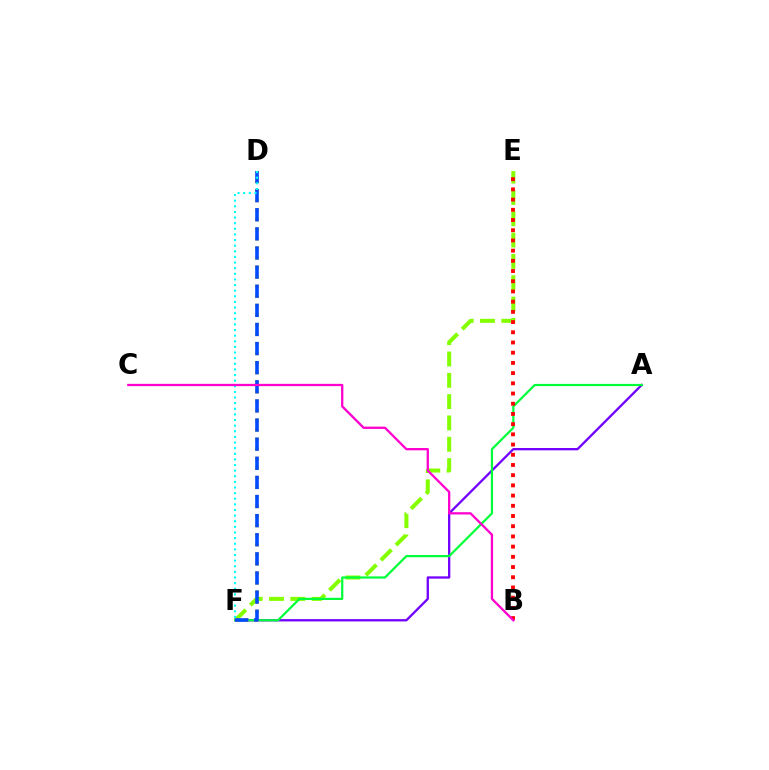{('E', 'F'): [{'color': '#84ff00', 'line_style': 'dashed', 'thickness': 2.9}], ('A', 'F'): [{'color': '#7200ff', 'line_style': 'solid', 'thickness': 1.66}, {'color': '#00ff39', 'line_style': 'solid', 'thickness': 1.59}], ('B', 'E'): [{'color': '#ff0000', 'line_style': 'dotted', 'thickness': 2.77}], ('D', 'F'): [{'color': '#ffbd00', 'line_style': 'dotted', 'thickness': 2.6}, {'color': '#004bff', 'line_style': 'dashed', 'thickness': 2.6}, {'color': '#00fff6', 'line_style': 'dotted', 'thickness': 1.53}], ('B', 'C'): [{'color': '#ff00cf', 'line_style': 'solid', 'thickness': 1.65}]}